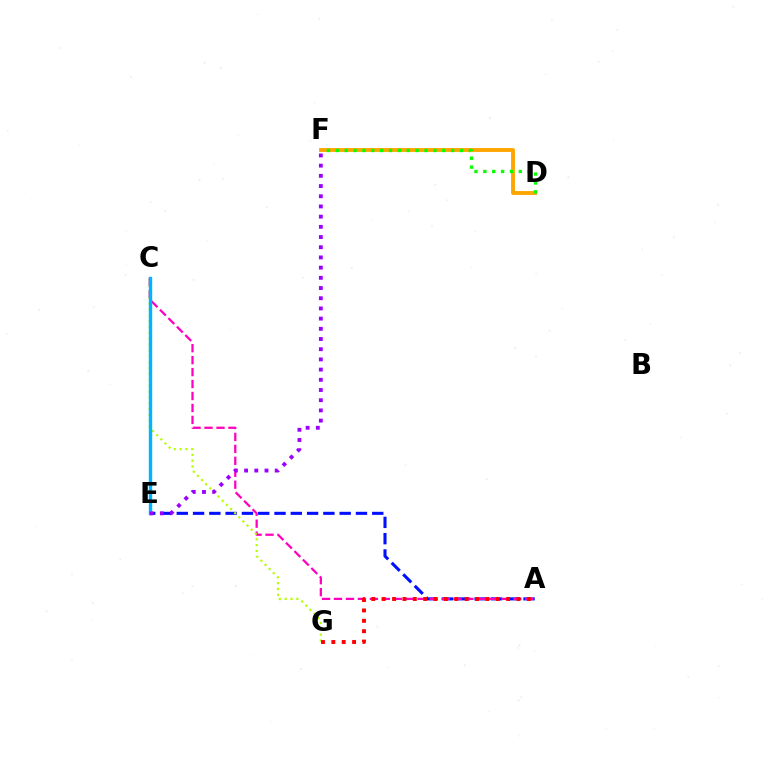{('A', 'E'): [{'color': '#0010ff', 'line_style': 'dashed', 'thickness': 2.21}], ('D', 'F'): [{'color': '#ffa500', 'line_style': 'solid', 'thickness': 2.79}, {'color': '#08ff00', 'line_style': 'dotted', 'thickness': 2.41}], ('C', 'E'): [{'color': '#00ff9d', 'line_style': 'dashed', 'thickness': 2.13}, {'color': '#00b5ff', 'line_style': 'solid', 'thickness': 2.45}], ('A', 'C'): [{'color': '#ff00bd', 'line_style': 'dashed', 'thickness': 1.62}], ('C', 'G'): [{'color': '#b3ff00', 'line_style': 'dotted', 'thickness': 1.59}], ('A', 'G'): [{'color': '#ff0000', 'line_style': 'dotted', 'thickness': 2.82}], ('E', 'F'): [{'color': '#9b00ff', 'line_style': 'dotted', 'thickness': 2.77}]}